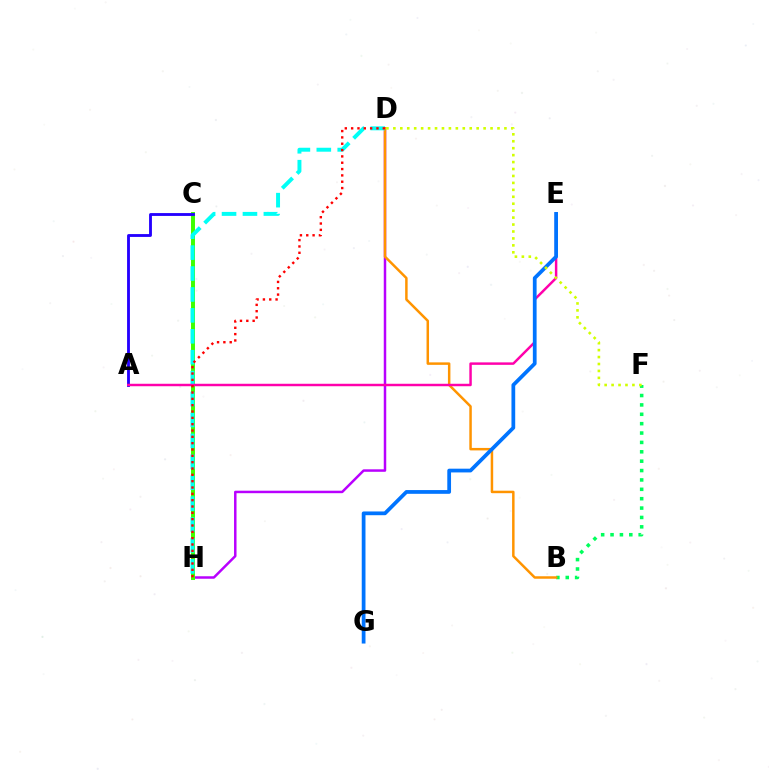{('D', 'H'): [{'color': '#b900ff', 'line_style': 'solid', 'thickness': 1.79}, {'color': '#00fff6', 'line_style': 'dashed', 'thickness': 2.84}, {'color': '#ff0000', 'line_style': 'dotted', 'thickness': 1.72}], ('B', 'F'): [{'color': '#00ff5c', 'line_style': 'dotted', 'thickness': 2.55}], ('B', 'D'): [{'color': '#ff9400', 'line_style': 'solid', 'thickness': 1.79}], ('C', 'H'): [{'color': '#3dff00', 'line_style': 'solid', 'thickness': 2.85}], ('A', 'C'): [{'color': '#2500ff', 'line_style': 'solid', 'thickness': 2.05}], ('A', 'E'): [{'color': '#ff00ac', 'line_style': 'solid', 'thickness': 1.77}], ('E', 'G'): [{'color': '#0074ff', 'line_style': 'solid', 'thickness': 2.7}], ('D', 'F'): [{'color': '#d1ff00', 'line_style': 'dotted', 'thickness': 1.89}]}